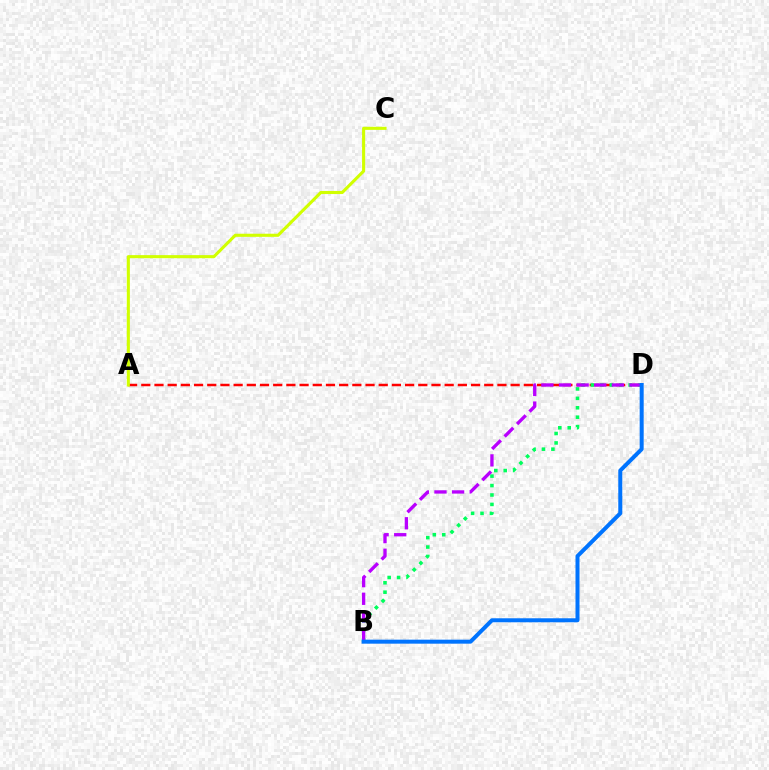{('A', 'D'): [{'color': '#ff0000', 'line_style': 'dashed', 'thickness': 1.79}], ('B', 'D'): [{'color': '#00ff5c', 'line_style': 'dotted', 'thickness': 2.56}, {'color': '#b900ff', 'line_style': 'dashed', 'thickness': 2.39}, {'color': '#0074ff', 'line_style': 'solid', 'thickness': 2.88}], ('A', 'C'): [{'color': '#d1ff00', 'line_style': 'solid', 'thickness': 2.23}]}